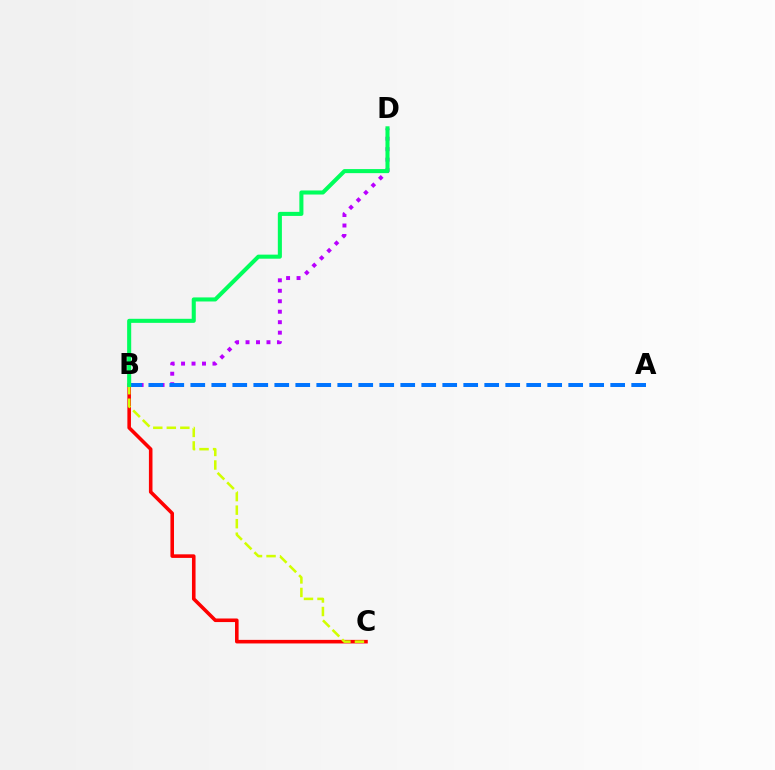{('B', 'D'): [{'color': '#b900ff', 'line_style': 'dotted', 'thickness': 2.85}, {'color': '#00ff5c', 'line_style': 'solid', 'thickness': 2.92}], ('B', 'C'): [{'color': '#ff0000', 'line_style': 'solid', 'thickness': 2.57}, {'color': '#d1ff00', 'line_style': 'dashed', 'thickness': 1.84}], ('A', 'B'): [{'color': '#0074ff', 'line_style': 'dashed', 'thickness': 2.85}]}